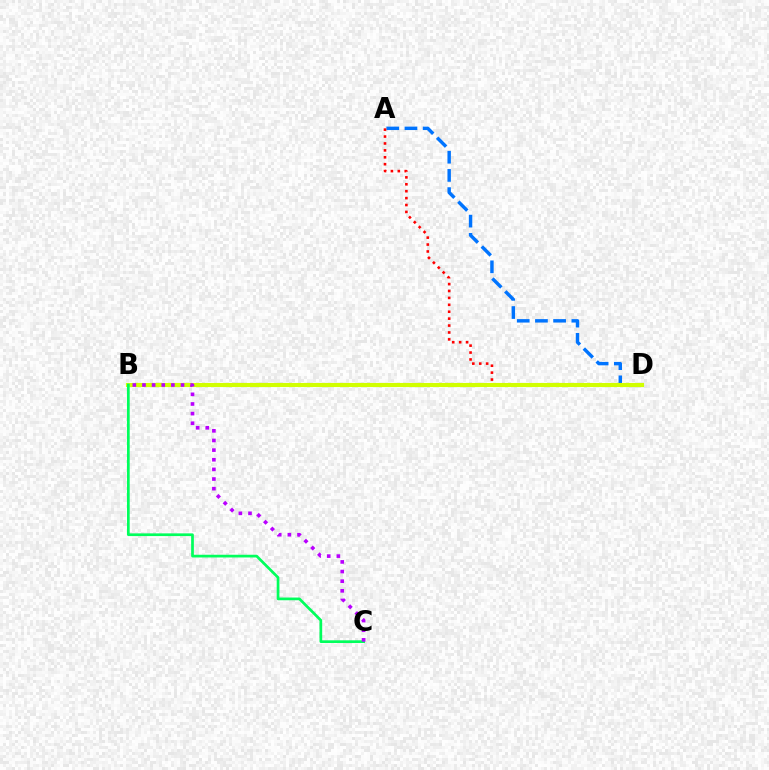{('A', 'D'): [{'color': '#0074ff', 'line_style': 'dashed', 'thickness': 2.47}, {'color': '#ff0000', 'line_style': 'dotted', 'thickness': 1.88}], ('B', 'D'): [{'color': '#d1ff00', 'line_style': 'solid', 'thickness': 2.97}], ('B', 'C'): [{'color': '#00ff5c', 'line_style': 'solid', 'thickness': 1.95}, {'color': '#b900ff', 'line_style': 'dotted', 'thickness': 2.62}]}